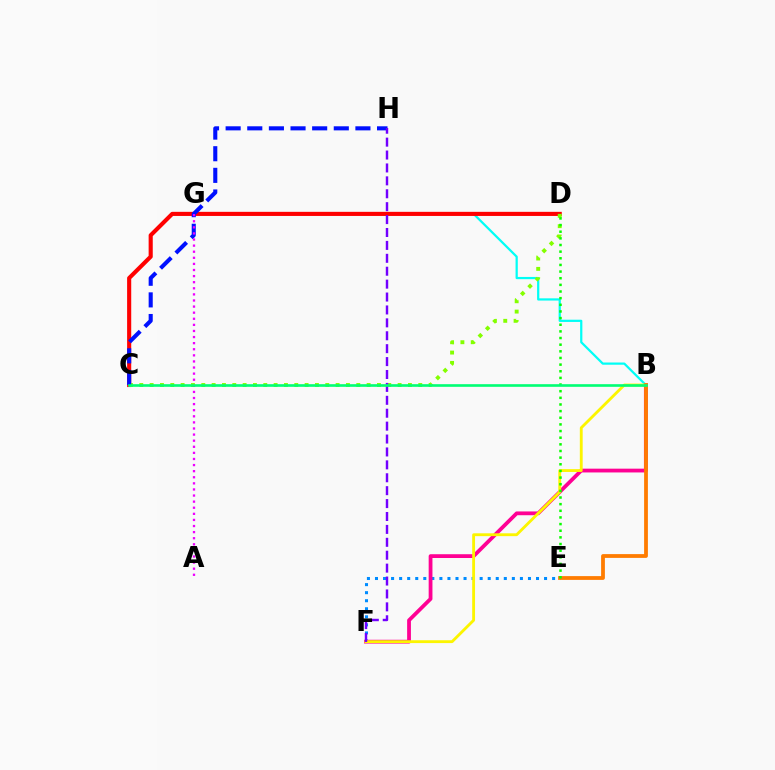{('E', 'F'): [{'color': '#008cff', 'line_style': 'dotted', 'thickness': 2.19}], ('B', 'F'): [{'color': '#ff0094', 'line_style': 'solid', 'thickness': 2.72}, {'color': '#fcf500', 'line_style': 'solid', 'thickness': 2.05}], ('B', 'G'): [{'color': '#00fff6', 'line_style': 'solid', 'thickness': 1.6}], ('C', 'D'): [{'color': '#ff0000', 'line_style': 'solid', 'thickness': 2.96}, {'color': '#84ff00', 'line_style': 'dotted', 'thickness': 2.81}], ('C', 'H'): [{'color': '#0010ff', 'line_style': 'dashed', 'thickness': 2.94}], ('F', 'H'): [{'color': '#7200ff', 'line_style': 'dashed', 'thickness': 1.75}], ('B', 'E'): [{'color': '#ff7c00', 'line_style': 'solid', 'thickness': 2.72}], ('D', 'E'): [{'color': '#08ff00', 'line_style': 'dotted', 'thickness': 1.81}], ('A', 'G'): [{'color': '#ee00ff', 'line_style': 'dotted', 'thickness': 1.66}], ('B', 'C'): [{'color': '#00ff74', 'line_style': 'solid', 'thickness': 1.9}]}